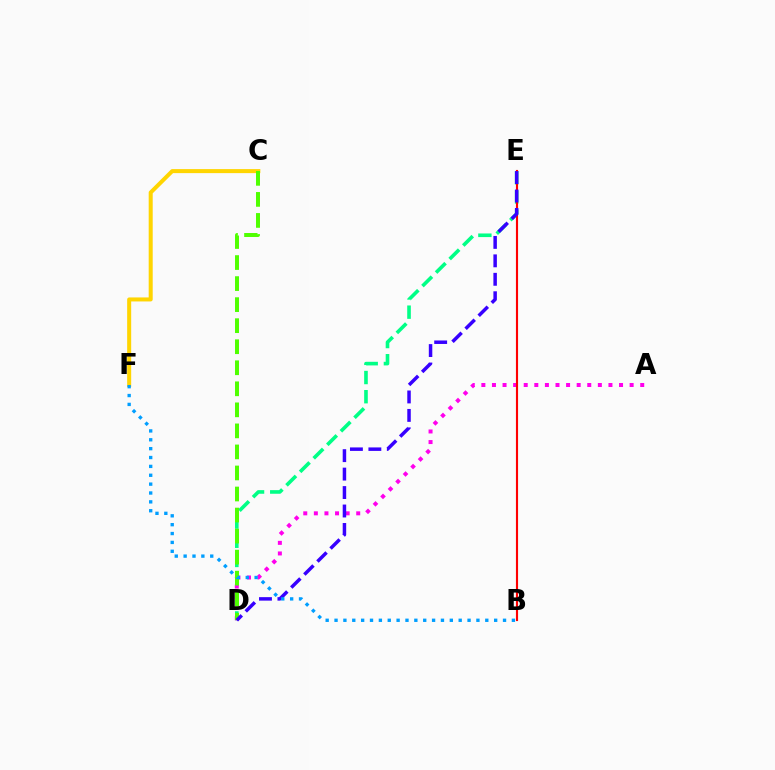{('D', 'E'): [{'color': '#00ff86', 'line_style': 'dashed', 'thickness': 2.6}, {'color': '#3700ff', 'line_style': 'dashed', 'thickness': 2.51}], ('C', 'F'): [{'color': '#ffd500', 'line_style': 'solid', 'thickness': 2.89}], ('A', 'D'): [{'color': '#ff00ed', 'line_style': 'dotted', 'thickness': 2.88}], ('B', 'E'): [{'color': '#ff0000', 'line_style': 'solid', 'thickness': 1.54}], ('C', 'D'): [{'color': '#4fff00', 'line_style': 'dashed', 'thickness': 2.86}], ('B', 'F'): [{'color': '#009eff', 'line_style': 'dotted', 'thickness': 2.41}]}